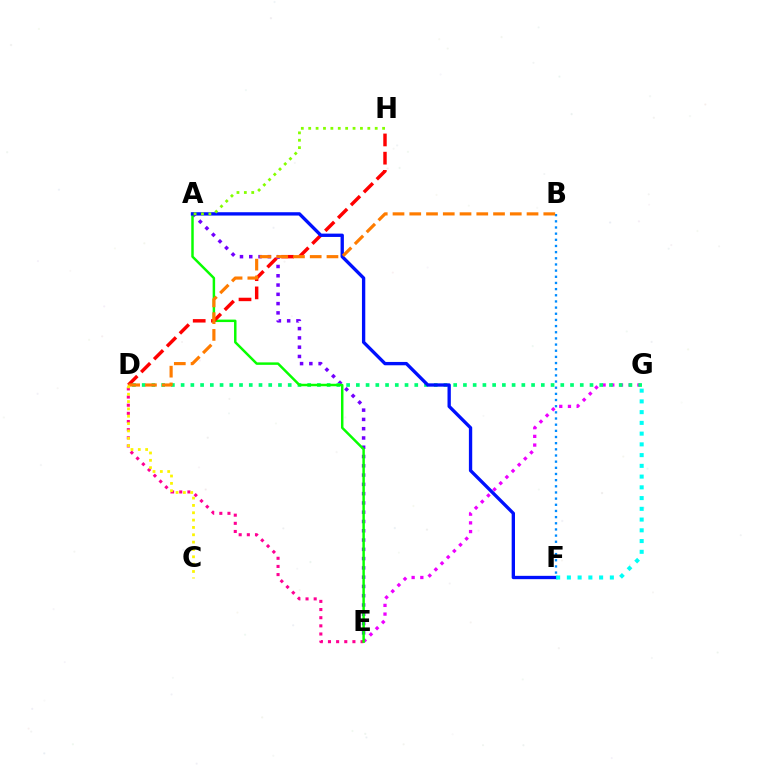{('B', 'F'): [{'color': '#008cff', 'line_style': 'dotted', 'thickness': 1.67}], ('A', 'E'): [{'color': '#7200ff', 'line_style': 'dotted', 'thickness': 2.52}, {'color': '#08ff00', 'line_style': 'solid', 'thickness': 1.78}], ('E', 'G'): [{'color': '#ee00ff', 'line_style': 'dotted', 'thickness': 2.36}], ('D', 'G'): [{'color': '#00ff74', 'line_style': 'dotted', 'thickness': 2.64}], ('D', 'E'): [{'color': '#ff0094', 'line_style': 'dotted', 'thickness': 2.21}], ('D', 'H'): [{'color': '#ff0000', 'line_style': 'dashed', 'thickness': 2.48}], ('A', 'F'): [{'color': '#0010ff', 'line_style': 'solid', 'thickness': 2.4}], ('B', 'D'): [{'color': '#ff7c00', 'line_style': 'dashed', 'thickness': 2.28}], ('F', 'G'): [{'color': '#00fff6', 'line_style': 'dotted', 'thickness': 2.92}], ('A', 'H'): [{'color': '#84ff00', 'line_style': 'dotted', 'thickness': 2.01}], ('C', 'D'): [{'color': '#fcf500', 'line_style': 'dotted', 'thickness': 1.99}]}